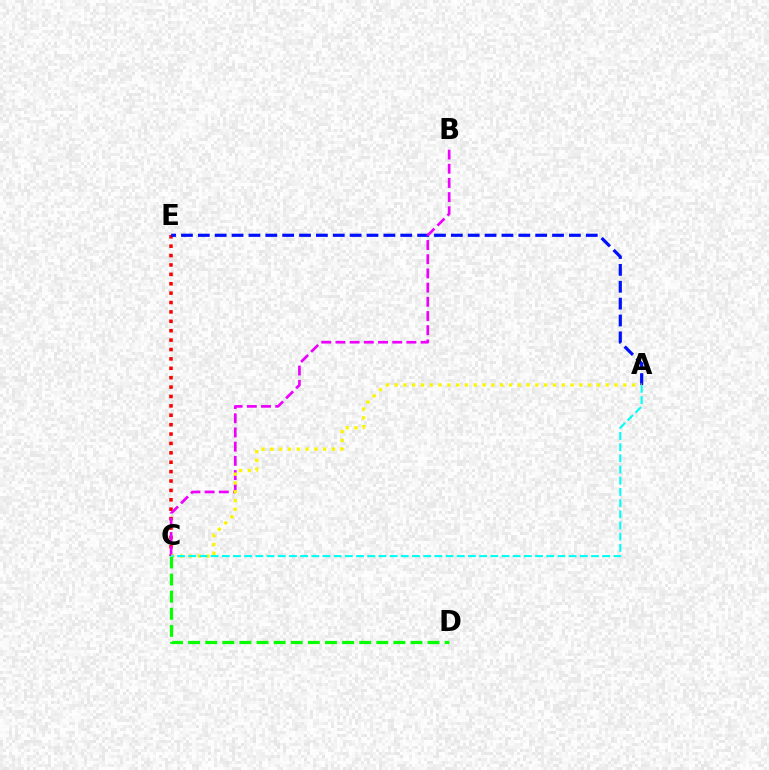{('C', 'E'): [{'color': '#ff0000', 'line_style': 'dotted', 'thickness': 2.55}], ('A', 'E'): [{'color': '#0010ff', 'line_style': 'dashed', 'thickness': 2.29}], ('B', 'C'): [{'color': '#ee00ff', 'line_style': 'dashed', 'thickness': 1.93}], ('A', 'C'): [{'color': '#fcf500', 'line_style': 'dotted', 'thickness': 2.39}, {'color': '#00fff6', 'line_style': 'dashed', 'thickness': 1.52}], ('C', 'D'): [{'color': '#08ff00', 'line_style': 'dashed', 'thickness': 2.32}]}